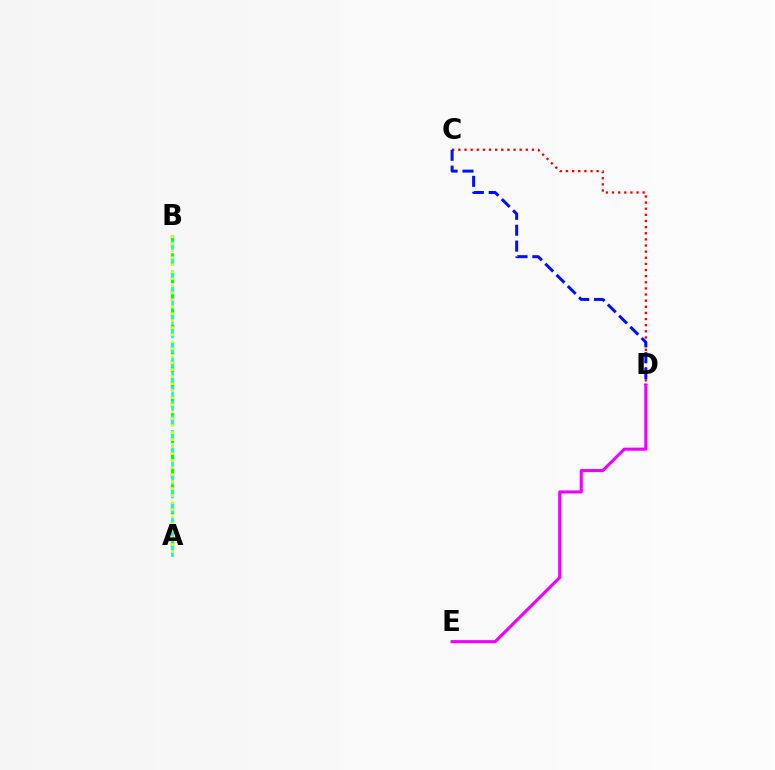{('C', 'D'): [{'color': '#ff0000', 'line_style': 'dotted', 'thickness': 1.67}, {'color': '#0010ff', 'line_style': 'dashed', 'thickness': 2.16}], ('A', 'B'): [{'color': '#08ff00', 'line_style': 'dashed', 'thickness': 2.41}, {'color': '#00fff6', 'line_style': 'dashed', 'thickness': 1.98}, {'color': '#fcf500', 'line_style': 'dotted', 'thickness': 1.9}], ('D', 'E'): [{'color': '#ee00ff', 'line_style': 'solid', 'thickness': 2.22}]}